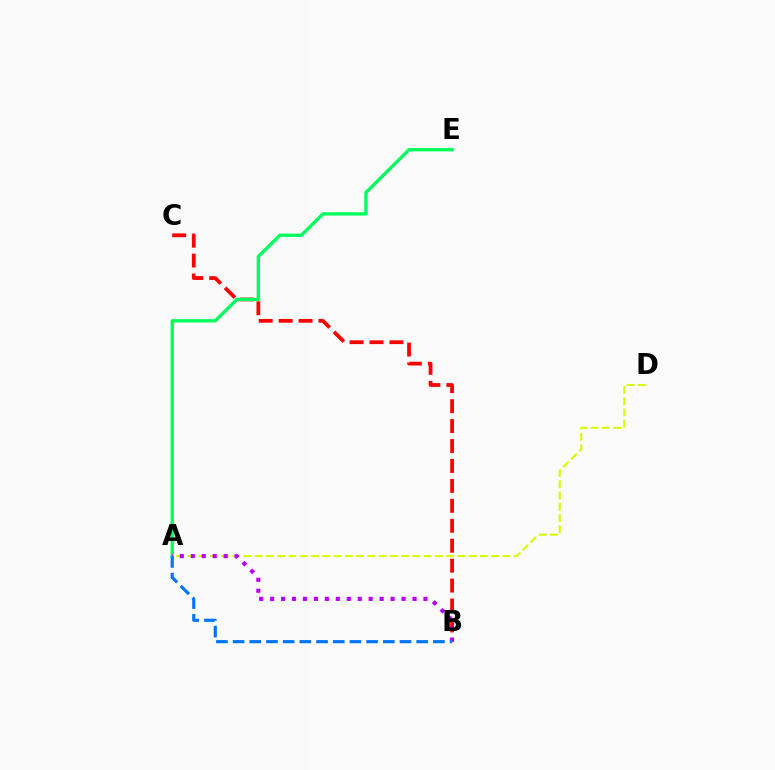{('B', 'C'): [{'color': '#ff0000', 'line_style': 'dashed', 'thickness': 2.71}], ('A', 'E'): [{'color': '#00ff5c', 'line_style': 'solid', 'thickness': 2.4}], ('A', 'D'): [{'color': '#d1ff00', 'line_style': 'dashed', 'thickness': 1.53}], ('A', 'B'): [{'color': '#b900ff', 'line_style': 'dotted', 'thickness': 2.98}, {'color': '#0074ff', 'line_style': 'dashed', 'thickness': 2.27}]}